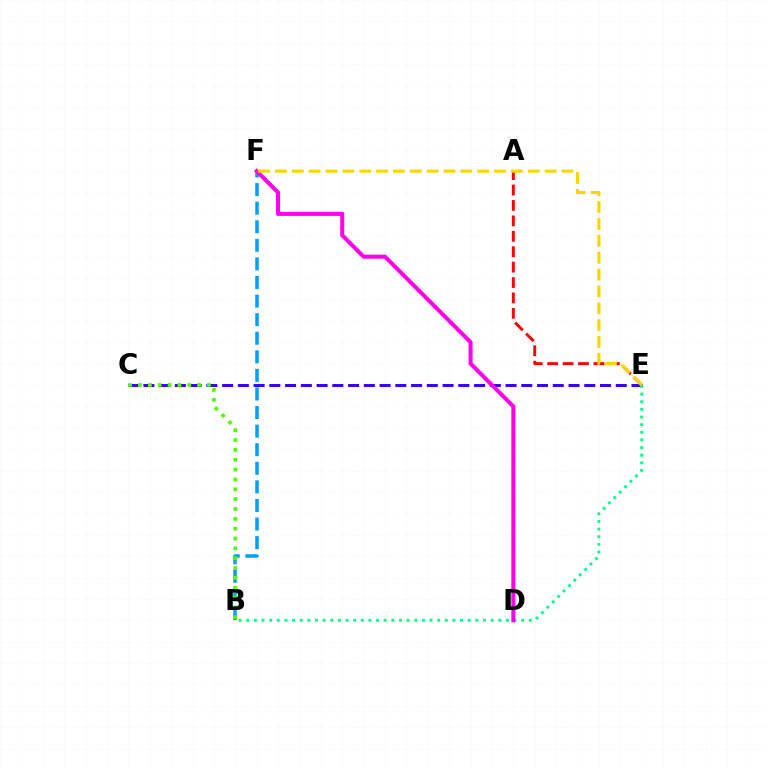{('C', 'E'): [{'color': '#3700ff', 'line_style': 'dashed', 'thickness': 2.14}], ('A', 'E'): [{'color': '#ff0000', 'line_style': 'dashed', 'thickness': 2.09}], ('B', 'E'): [{'color': '#00ff86', 'line_style': 'dotted', 'thickness': 2.07}], ('B', 'F'): [{'color': '#009eff', 'line_style': 'dashed', 'thickness': 2.52}], ('B', 'C'): [{'color': '#4fff00', 'line_style': 'dotted', 'thickness': 2.67}], ('D', 'F'): [{'color': '#ff00ed', 'line_style': 'solid', 'thickness': 2.91}], ('E', 'F'): [{'color': '#ffd500', 'line_style': 'dashed', 'thickness': 2.29}]}